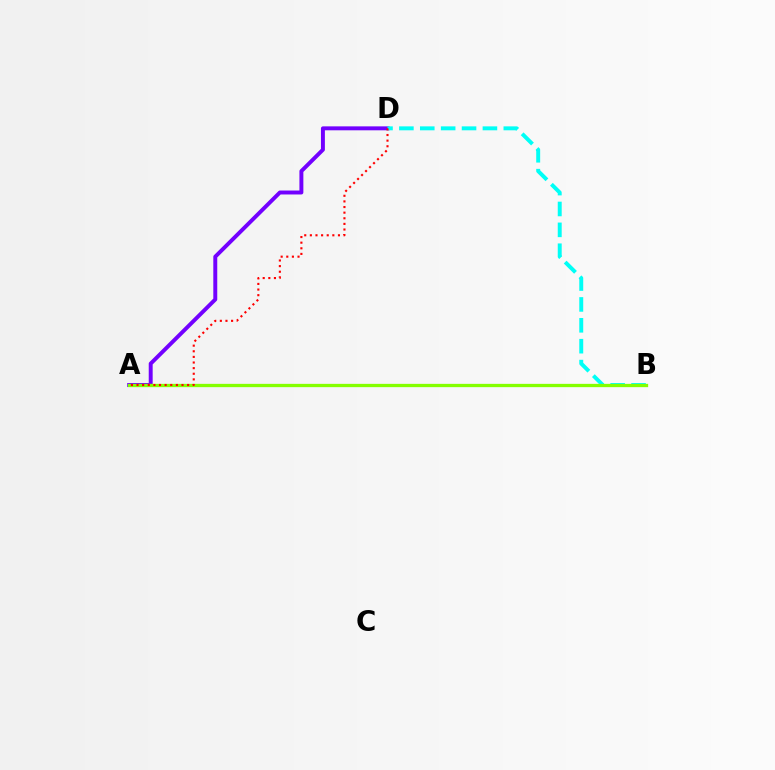{('A', 'D'): [{'color': '#7200ff', 'line_style': 'solid', 'thickness': 2.84}, {'color': '#ff0000', 'line_style': 'dotted', 'thickness': 1.53}], ('B', 'D'): [{'color': '#00fff6', 'line_style': 'dashed', 'thickness': 2.84}], ('A', 'B'): [{'color': '#84ff00', 'line_style': 'solid', 'thickness': 2.38}]}